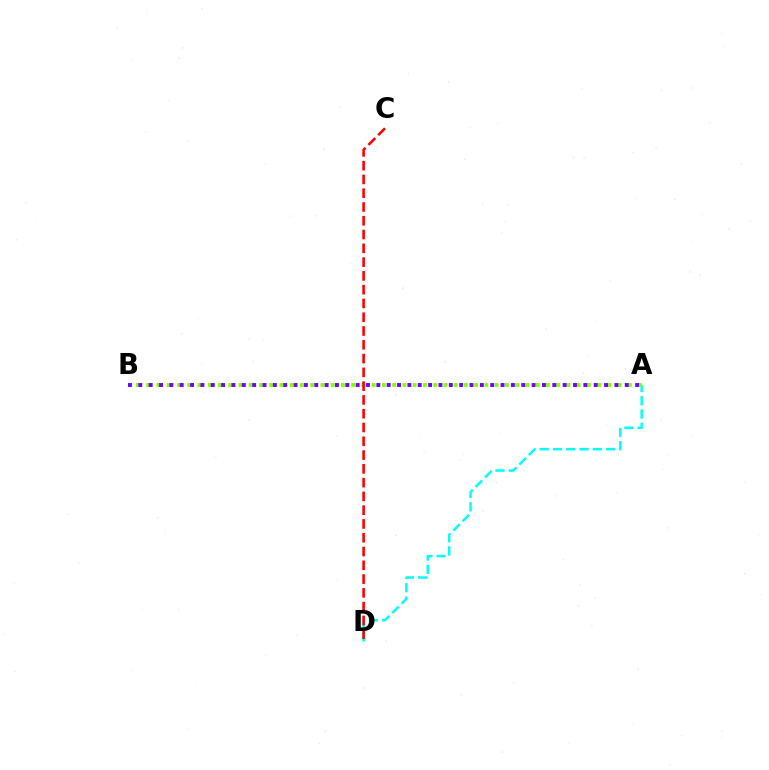{('A', 'D'): [{'color': '#00fff6', 'line_style': 'dashed', 'thickness': 1.8}], ('A', 'B'): [{'color': '#84ff00', 'line_style': 'dotted', 'thickness': 2.78}, {'color': '#7200ff', 'line_style': 'dotted', 'thickness': 2.81}], ('C', 'D'): [{'color': '#ff0000', 'line_style': 'dashed', 'thickness': 1.87}]}